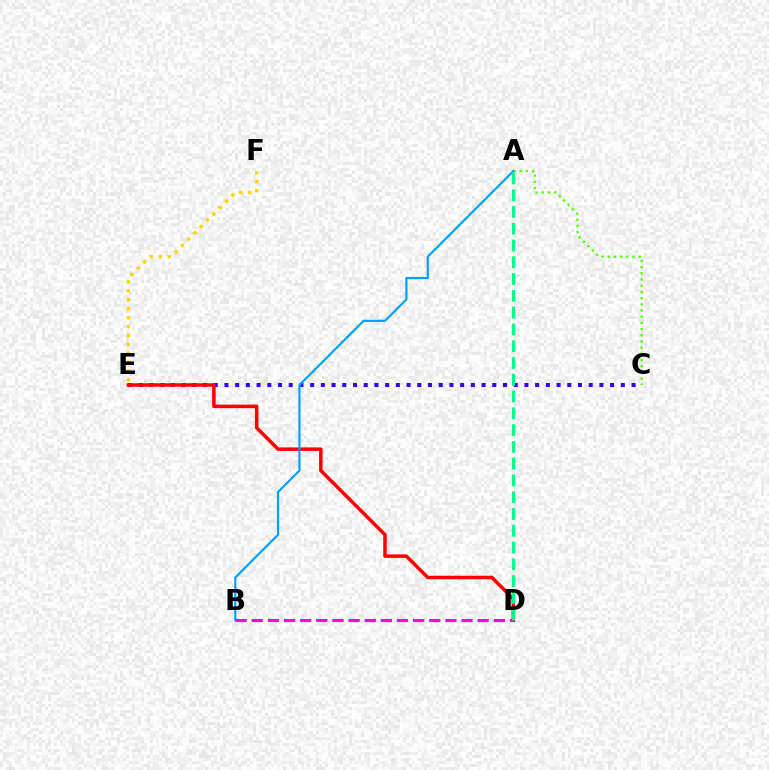{('C', 'E'): [{'color': '#3700ff', 'line_style': 'dotted', 'thickness': 2.91}], ('D', 'E'): [{'color': '#ff0000', 'line_style': 'solid', 'thickness': 2.53}], ('A', 'C'): [{'color': '#4fff00', 'line_style': 'dotted', 'thickness': 1.68}], ('A', 'B'): [{'color': '#009eff', 'line_style': 'solid', 'thickness': 1.55}], ('B', 'D'): [{'color': '#ff00ed', 'line_style': 'dashed', 'thickness': 2.19}], ('E', 'F'): [{'color': '#ffd500', 'line_style': 'dotted', 'thickness': 2.42}], ('A', 'D'): [{'color': '#00ff86', 'line_style': 'dashed', 'thickness': 2.28}]}